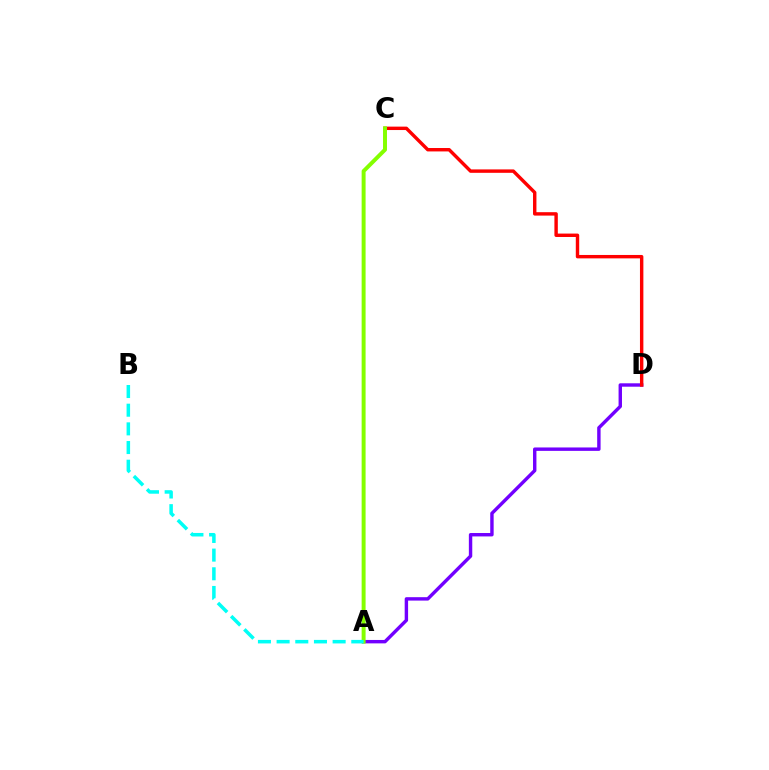{('A', 'D'): [{'color': '#7200ff', 'line_style': 'solid', 'thickness': 2.46}], ('C', 'D'): [{'color': '#ff0000', 'line_style': 'solid', 'thickness': 2.46}], ('A', 'C'): [{'color': '#84ff00', 'line_style': 'solid', 'thickness': 2.85}], ('A', 'B'): [{'color': '#00fff6', 'line_style': 'dashed', 'thickness': 2.54}]}